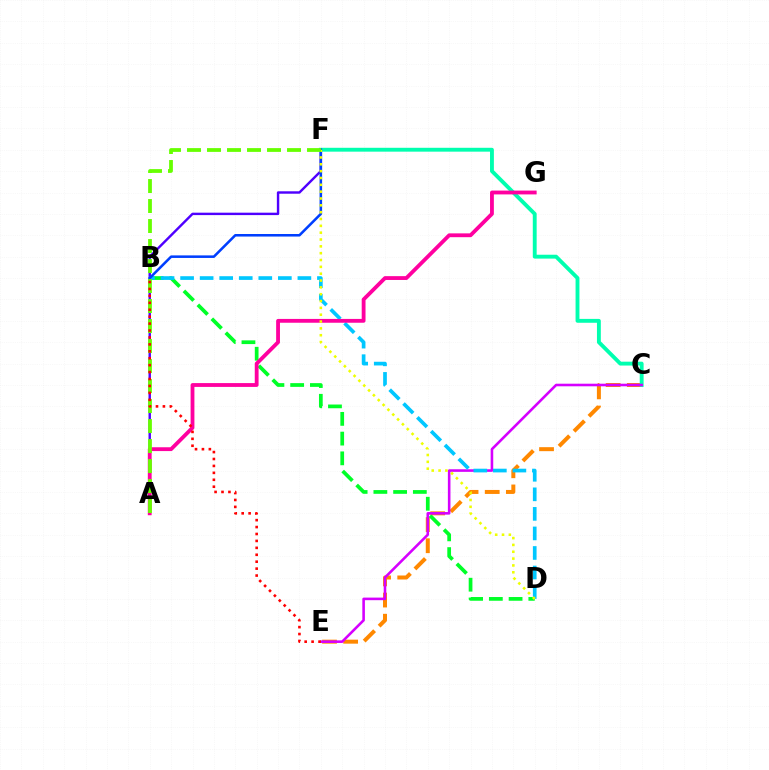{('C', 'E'): [{'color': '#ff8800', 'line_style': 'dashed', 'thickness': 2.87}, {'color': '#d600ff', 'line_style': 'solid', 'thickness': 1.86}], ('A', 'F'): [{'color': '#4f00ff', 'line_style': 'solid', 'thickness': 1.74}, {'color': '#66ff00', 'line_style': 'dashed', 'thickness': 2.72}], ('B', 'D'): [{'color': '#00ff27', 'line_style': 'dashed', 'thickness': 2.68}, {'color': '#00c7ff', 'line_style': 'dashed', 'thickness': 2.66}], ('C', 'F'): [{'color': '#00ffaf', 'line_style': 'solid', 'thickness': 2.79}], ('B', 'F'): [{'color': '#003fff', 'line_style': 'solid', 'thickness': 1.84}], ('A', 'G'): [{'color': '#ff00a0', 'line_style': 'solid', 'thickness': 2.75}], ('D', 'F'): [{'color': '#eeff00', 'line_style': 'dotted', 'thickness': 1.86}], ('B', 'E'): [{'color': '#ff0000', 'line_style': 'dotted', 'thickness': 1.88}]}